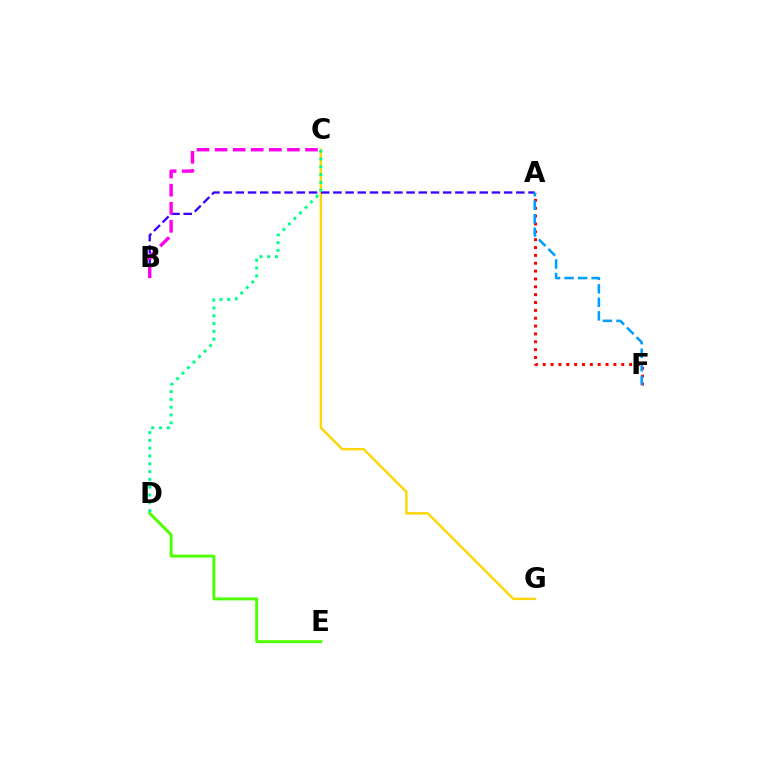{('C', 'G'): [{'color': '#ffd500', 'line_style': 'solid', 'thickness': 1.7}], ('D', 'E'): [{'color': '#4fff00', 'line_style': 'solid', 'thickness': 2.12}], ('A', 'B'): [{'color': '#3700ff', 'line_style': 'dashed', 'thickness': 1.66}], ('C', 'D'): [{'color': '#00ff86', 'line_style': 'dotted', 'thickness': 2.12}], ('B', 'C'): [{'color': '#ff00ed', 'line_style': 'dashed', 'thickness': 2.46}], ('A', 'F'): [{'color': '#ff0000', 'line_style': 'dotted', 'thickness': 2.13}, {'color': '#009eff', 'line_style': 'dashed', 'thickness': 1.84}]}